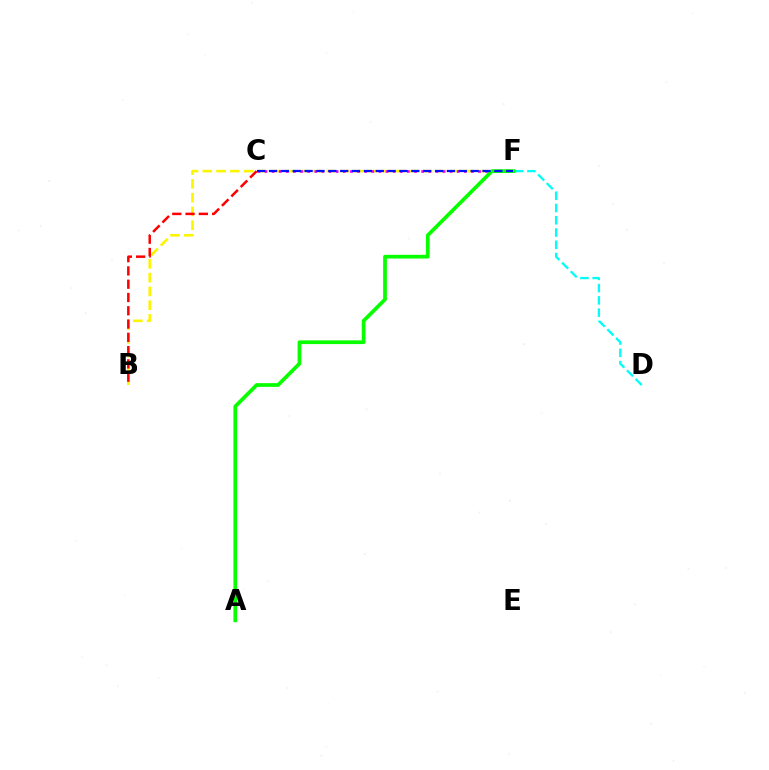{('D', 'F'): [{'color': '#00fff6', 'line_style': 'dashed', 'thickness': 1.67}], ('B', 'F'): [{'color': '#fcf500', 'line_style': 'dashed', 'thickness': 1.87}], ('C', 'F'): [{'color': '#ee00ff', 'line_style': 'dotted', 'thickness': 1.93}, {'color': '#0010ff', 'line_style': 'dashed', 'thickness': 1.61}], ('B', 'C'): [{'color': '#ff0000', 'line_style': 'dashed', 'thickness': 1.8}], ('A', 'F'): [{'color': '#08ff00', 'line_style': 'solid', 'thickness': 2.68}]}